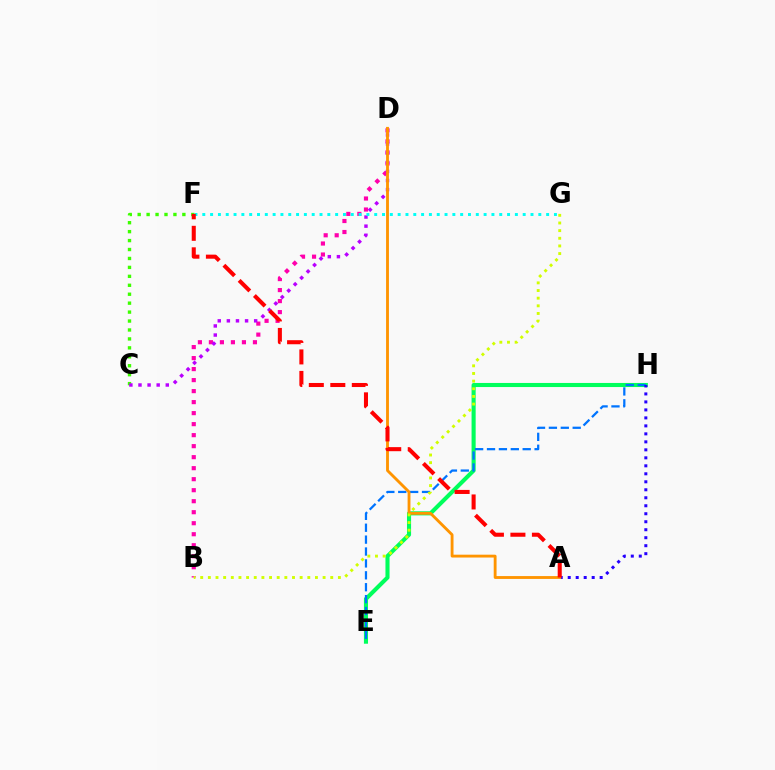{('E', 'H'): [{'color': '#00ff5c', 'line_style': 'solid', 'thickness': 2.94}, {'color': '#0074ff', 'line_style': 'dashed', 'thickness': 1.62}], ('B', 'D'): [{'color': '#ff00ac', 'line_style': 'dotted', 'thickness': 2.99}], ('C', 'F'): [{'color': '#3dff00', 'line_style': 'dotted', 'thickness': 2.43}], ('C', 'D'): [{'color': '#b900ff', 'line_style': 'dotted', 'thickness': 2.47}], ('F', 'G'): [{'color': '#00fff6', 'line_style': 'dotted', 'thickness': 2.12}], ('A', 'H'): [{'color': '#2500ff', 'line_style': 'dotted', 'thickness': 2.17}], ('A', 'D'): [{'color': '#ff9400', 'line_style': 'solid', 'thickness': 2.05}], ('B', 'G'): [{'color': '#d1ff00', 'line_style': 'dotted', 'thickness': 2.08}], ('A', 'F'): [{'color': '#ff0000', 'line_style': 'dashed', 'thickness': 2.92}]}